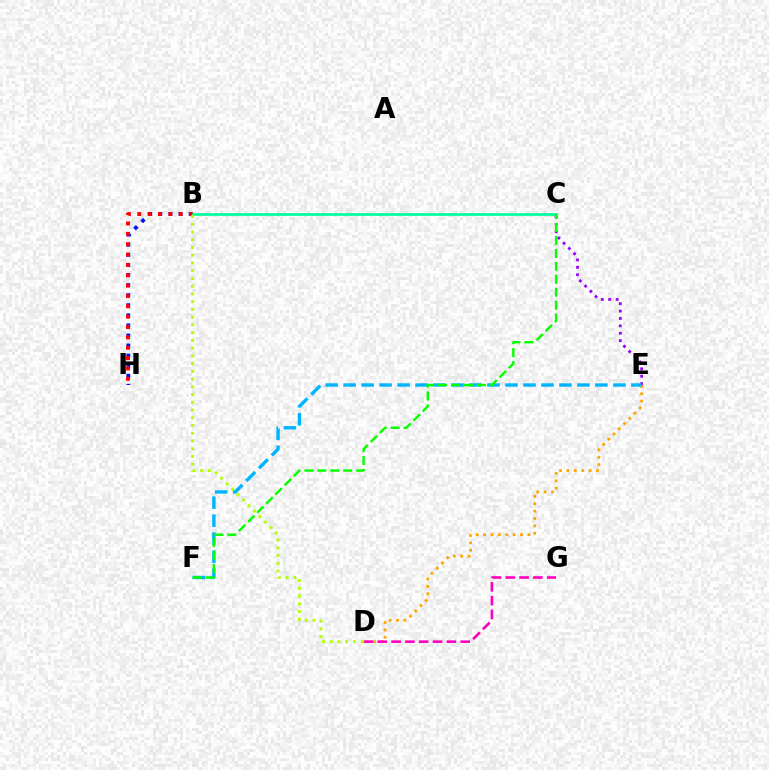{('C', 'E'): [{'color': '#9b00ff', 'line_style': 'dotted', 'thickness': 2.01}], ('B', 'H'): [{'color': '#0010ff', 'line_style': 'dotted', 'thickness': 2.74}, {'color': '#ff0000', 'line_style': 'dotted', 'thickness': 2.81}], ('B', 'C'): [{'color': '#00ff9d', 'line_style': 'solid', 'thickness': 1.96}], ('D', 'E'): [{'color': '#ffa500', 'line_style': 'dotted', 'thickness': 2.0}], ('E', 'F'): [{'color': '#00b5ff', 'line_style': 'dashed', 'thickness': 2.44}], ('D', 'G'): [{'color': '#ff00bd', 'line_style': 'dashed', 'thickness': 1.88}], ('C', 'F'): [{'color': '#08ff00', 'line_style': 'dashed', 'thickness': 1.76}], ('B', 'D'): [{'color': '#b3ff00', 'line_style': 'dotted', 'thickness': 2.1}]}